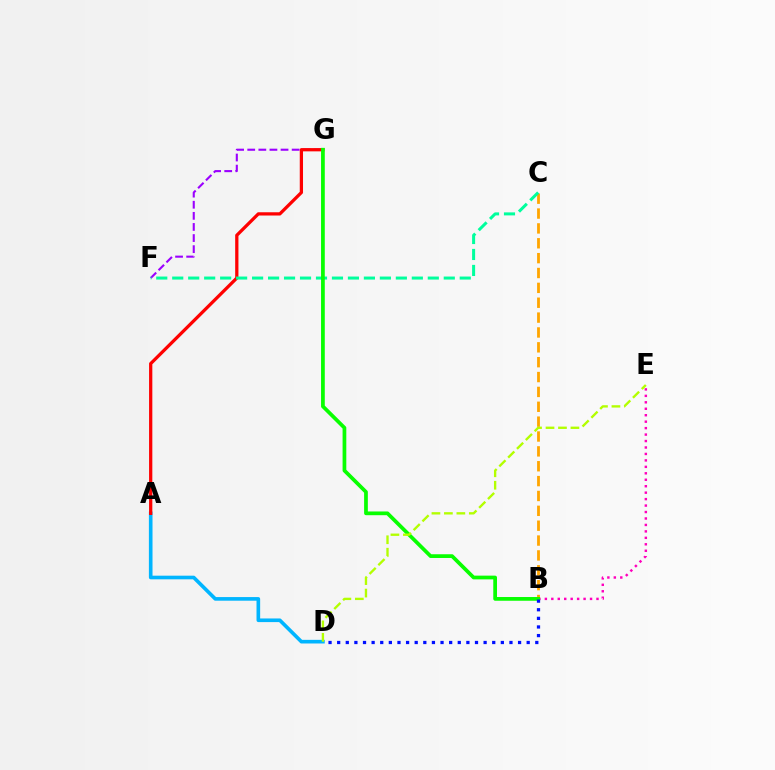{('F', 'G'): [{'color': '#9b00ff', 'line_style': 'dashed', 'thickness': 1.51}], ('B', 'E'): [{'color': '#ff00bd', 'line_style': 'dotted', 'thickness': 1.75}], ('A', 'D'): [{'color': '#00b5ff', 'line_style': 'solid', 'thickness': 2.62}], ('B', 'C'): [{'color': '#ffa500', 'line_style': 'dashed', 'thickness': 2.02}], ('A', 'G'): [{'color': '#ff0000', 'line_style': 'solid', 'thickness': 2.34}], ('C', 'F'): [{'color': '#00ff9d', 'line_style': 'dashed', 'thickness': 2.17}], ('B', 'G'): [{'color': '#08ff00', 'line_style': 'solid', 'thickness': 2.68}], ('B', 'D'): [{'color': '#0010ff', 'line_style': 'dotted', 'thickness': 2.34}], ('D', 'E'): [{'color': '#b3ff00', 'line_style': 'dashed', 'thickness': 1.69}]}